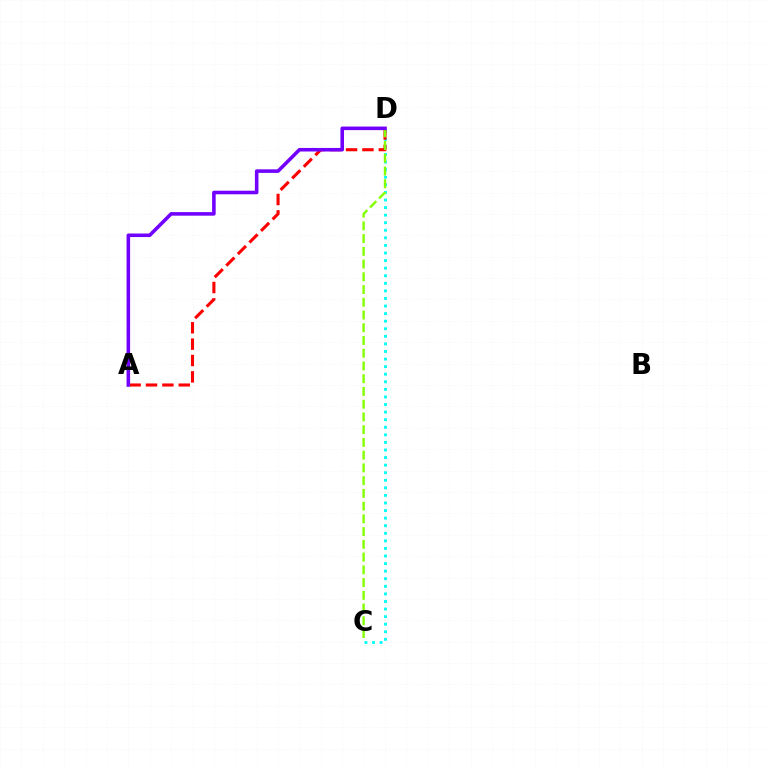{('C', 'D'): [{'color': '#00fff6', 'line_style': 'dotted', 'thickness': 2.06}, {'color': '#84ff00', 'line_style': 'dashed', 'thickness': 1.73}], ('A', 'D'): [{'color': '#ff0000', 'line_style': 'dashed', 'thickness': 2.22}, {'color': '#7200ff', 'line_style': 'solid', 'thickness': 2.57}]}